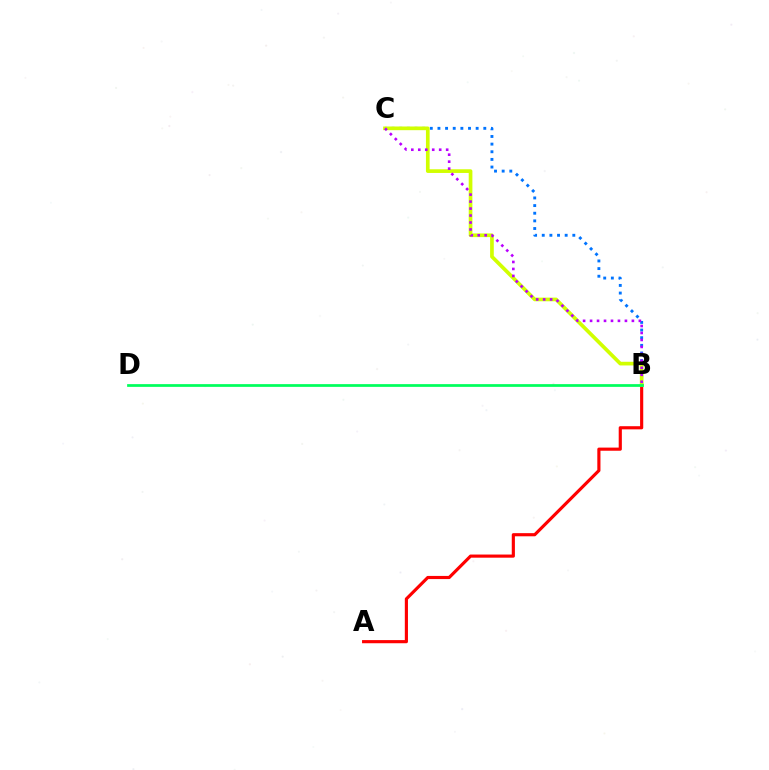{('A', 'B'): [{'color': '#ff0000', 'line_style': 'solid', 'thickness': 2.27}], ('B', 'C'): [{'color': '#0074ff', 'line_style': 'dotted', 'thickness': 2.08}, {'color': '#d1ff00', 'line_style': 'solid', 'thickness': 2.65}, {'color': '#b900ff', 'line_style': 'dotted', 'thickness': 1.89}], ('B', 'D'): [{'color': '#00ff5c', 'line_style': 'solid', 'thickness': 1.97}]}